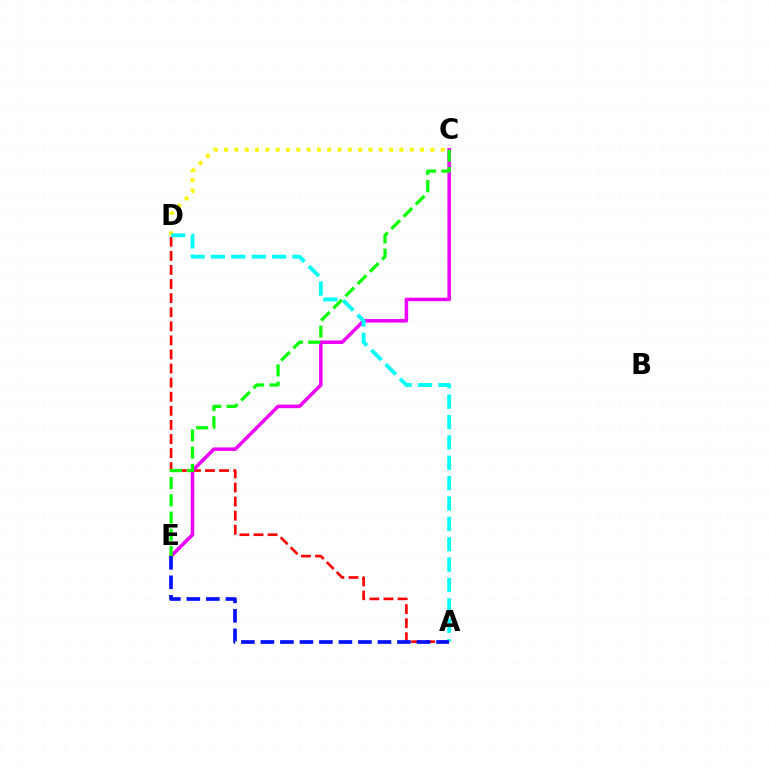{('C', 'D'): [{'color': '#fcf500', 'line_style': 'dotted', 'thickness': 2.8}], ('A', 'D'): [{'color': '#ff0000', 'line_style': 'dashed', 'thickness': 1.91}, {'color': '#00fff6', 'line_style': 'dashed', 'thickness': 2.77}], ('C', 'E'): [{'color': '#ee00ff', 'line_style': 'solid', 'thickness': 2.53}, {'color': '#08ff00', 'line_style': 'dashed', 'thickness': 2.34}], ('A', 'E'): [{'color': '#0010ff', 'line_style': 'dashed', 'thickness': 2.65}]}